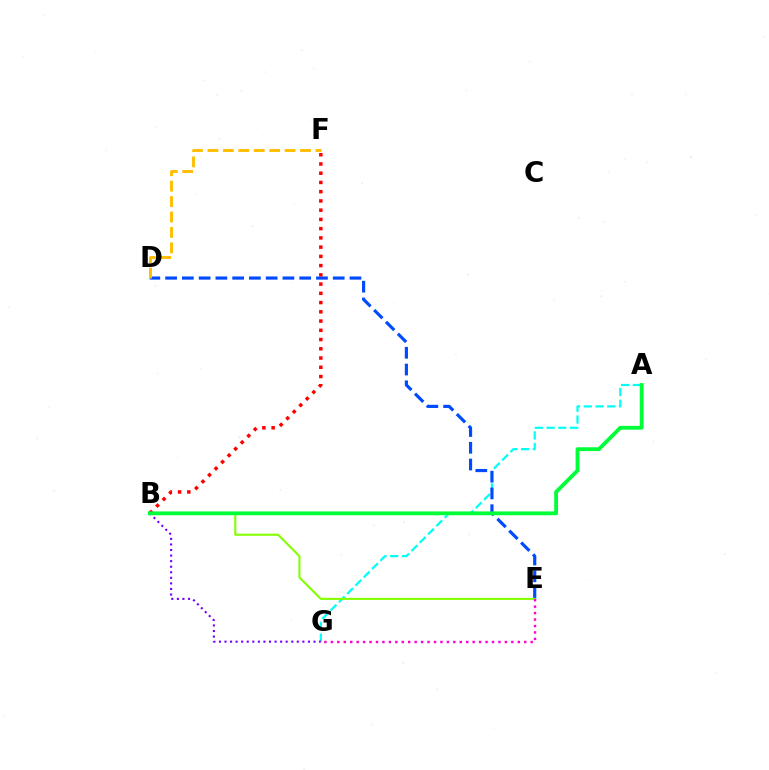{('A', 'G'): [{'color': '#00fff6', 'line_style': 'dashed', 'thickness': 1.59}], ('D', 'E'): [{'color': '#004bff', 'line_style': 'dashed', 'thickness': 2.28}], ('B', 'F'): [{'color': '#ff0000', 'line_style': 'dotted', 'thickness': 2.51}], ('B', 'E'): [{'color': '#84ff00', 'line_style': 'solid', 'thickness': 1.5}], ('B', 'G'): [{'color': '#7200ff', 'line_style': 'dotted', 'thickness': 1.51}], ('D', 'F'): [{'color': '#ffbd00', 'line_style': 'dashed', 'thickness': 2.1}], ('A', 'B'): [{'color': '#00ff39', 'line_style': 'solid', 'thickness': 2.75}], ('E', 'G'): [{'color': '#ff00cf', 'line_style': 'dotted', 'thickness': 1.75}]}